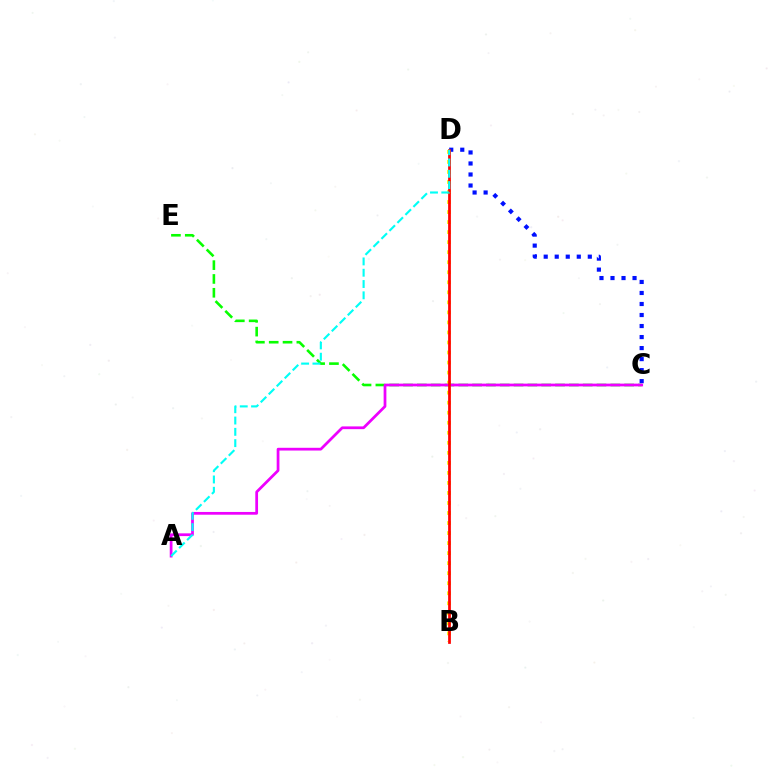{('C', 'D'): [{'color': '#0010ff', 'line_style': 'dotted', 'thickness': 2.99}], ('C', 'E'): [{'color': '#08ff00', 'line_style': 'dashed', 'thickness': 1.88}], ('B', 'D'): [{'color': '#fcf500', 'line_style': 'dotted', 'thickness': 2.73}, {'color': '#ff0000', 'line_style': 'solid', 'thickness': 1.97}], ('A', 'C'): [{'color': '#ee00ff', 'line_style': 'solid', 'thickness': 1.98}], ('A', 'D'): [{'color': '#00fff6', 'line_style': 'dashed', 'thickness': 1.54}]}